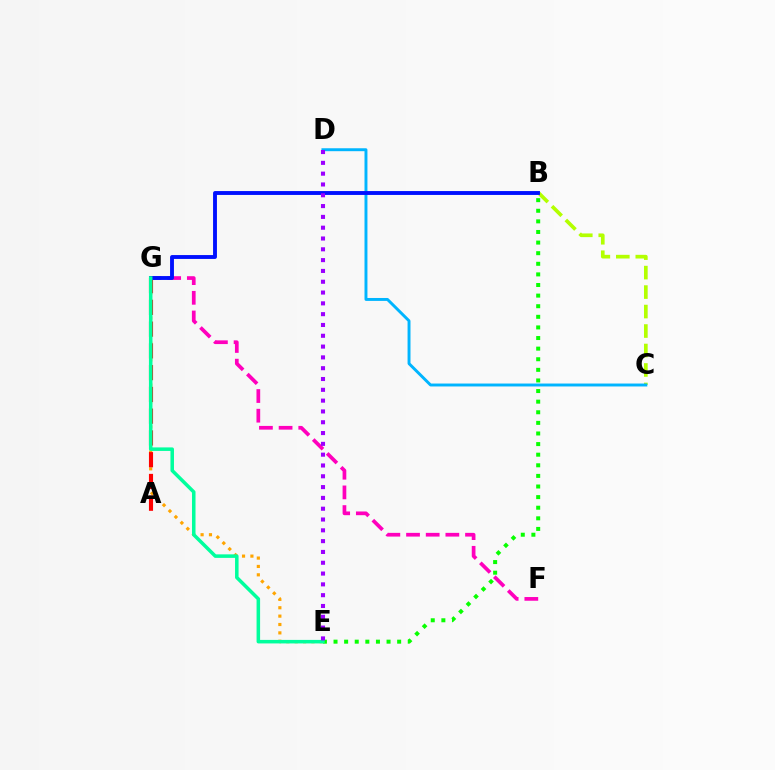{('E', 'G'): [{'color': '#ffa500', 'line_style': 'dotted', 'thickness': 2.28}, {'color': '#00ff9d', 'line_style': 'solid', 'thickness': 2.54}], ('A', 'G'): [{'color': '#ff0000', 'line_style': 'dashed', 'thickness': 2.96}], ('F', 'G'): [{'color': '#ff00bd', 'line_style': 'dashed', 'thickness': 2.67}], ('B', 'C'): [{'color': '#b3ff00', 'line_style': 'dashed', 'thickness': 2.65}], ('C', 'D'): [{'color': '#00b5ff', 'line_style': 'solid', 'thickness': 2.11}], ('B', 'G'): [{'color': '#0010ff', 'line_style': 'solid', 'thickness': 2.79}], ('B', 'E'): [{'color': '#08ff00', 'line_style': 'dotted', 'thickness': 2.88}], ('D', 'E'): [{'color': '#9b00ff', 'line_style': 'dotted', 'thickness': 2.94}]}